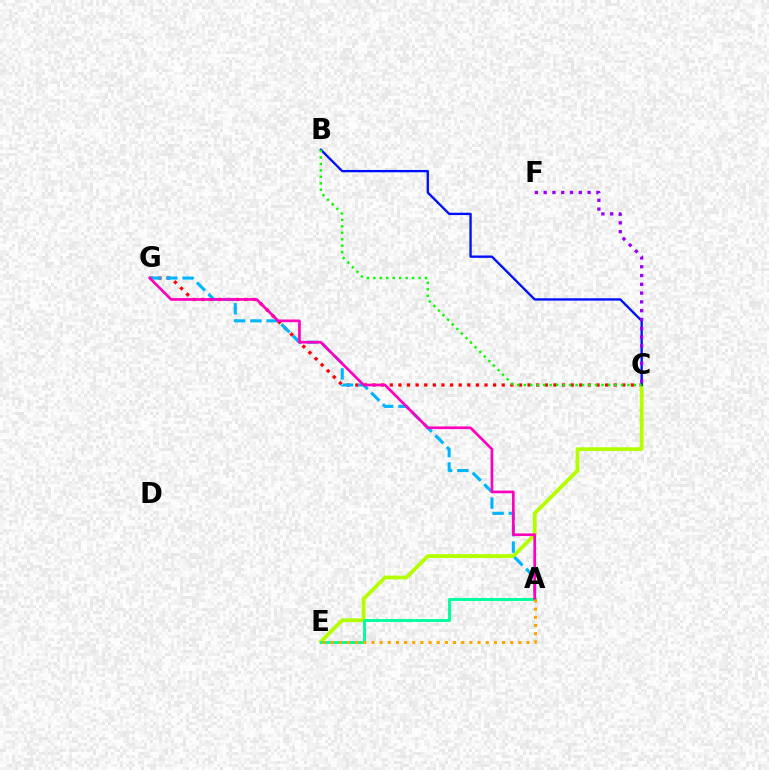{('C', 'G'): [{'color': '#ff0000', 'line_style': 'dotted', 'thickness': 2.34}], ('C', 'E'): [{'color': '#b3ff00', 'line_style': 'solid', 'thickness': 2.74}], ('B', 'C'): [{'color': '#0010ff', 'line_style': 'solid', 'thickness': 1.69}, {'color': '#08ff00', 'line_style': 'dotted', 'thickness': 1.76}], ('A', 'G'): [{'color': '#00b5ff', 'line_style': 'dashed', 'thickness': 2.22}, {'color': '#ff00bd', 'line_style': 'solid', 'thickness': 1.93}], ('C', 'F'): [{'color': '#9b00ff', 'line_style': 'dotted', 'thickness': 2.39}], ('A', 'E'): [{'color': '#00ff9d', 'line_style': 'solid', 'thickness': 2.11}, {'color': '#ffa500', 'line_style': 'dotted', 'thickness': 2.22}]}